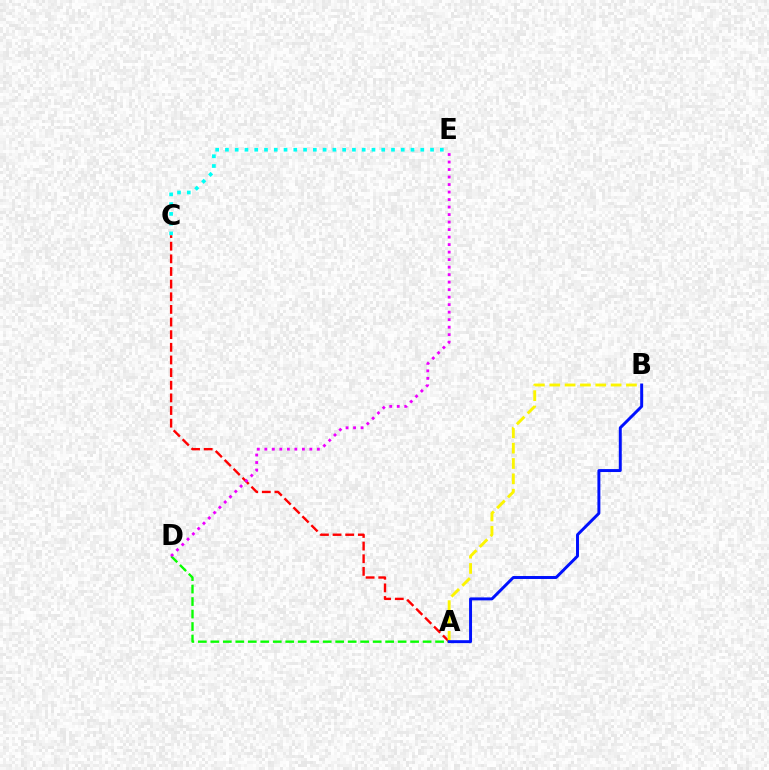{('C', 'E'): [{'color': '#00fff6', 'line_style': 'dotted', 'thickness': 2.65}], ('A', 'C'): [{'color': '#ff0000', 'line_style': 'dashed', 'thickness': 1.72}], ('A', 'B'): [{'color': '#fcf500', 'line_style': 'dashed', 'thickness': 2.08}, {'color': '#0010ff', 'line_style': 'solid', 'thickness': 2.13}], ('A', 'D'): [{'color': '#08ff00', 'line_style': 'dashed', 'thickness': 1.7}], ('D', 'E'): [{'color': '#ee00ff', 'line_style': 'dotted', 'thickness': 2.04}]}